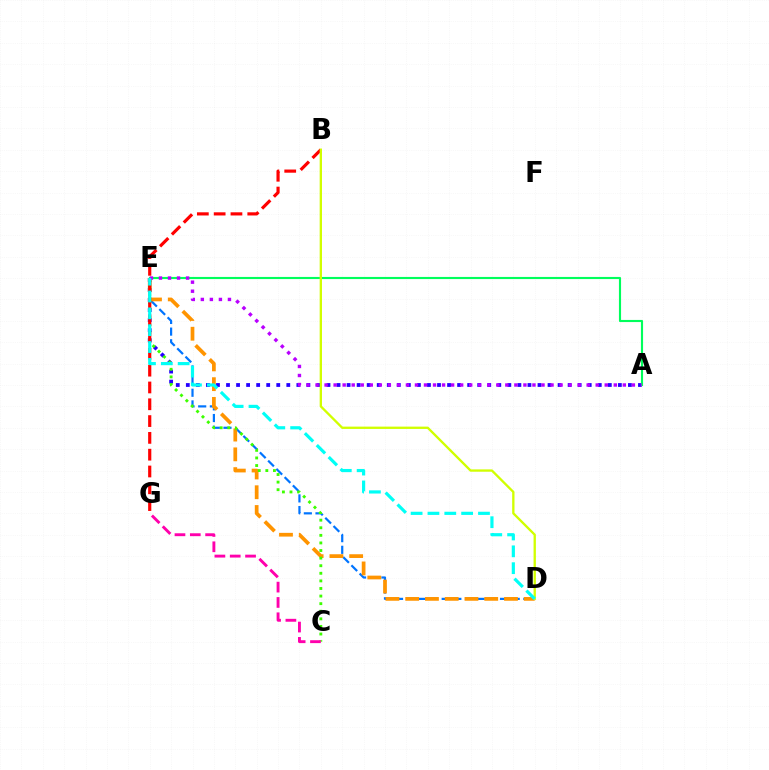{('D', 'E'): [{'color': '#0074ff', 'line_style': 'dashed', 'thickness': 1.58}, {'color': '#ff9400', 'line_style': 'dashed', 'thickness': 2.68}, {'color': '#00fff6', 'line_style': 'dashed', 'thickness': 2.29}], ('A', 'E'): [{'color': '#2500ff', 'line_style': 'dotted', 'thickness': 2.73}, {'color': '#00ff5c', 'line_style': 'solid', 'thickness': 1.54}, {'color': '#b900ff', 'line_style': 'dotted', 'thickness': 2.46}], ('C', 'E'): [{'color': '#3dff00', 'line_style': 'dotted', 'thickness': 2.06}], ('B', 'G'): [{'color': '#ff0000', 'line_style': 'dashed', 'thickness': 2.28}], ('C', 'G'): [{'color': '#ff00ac', 'line_style': 'dashed', 'thickness': 2.08}], ('B', 'D'): [{'color': '#d1ff00', 'line_style': 'solid', 'thickness': 1.68}]}